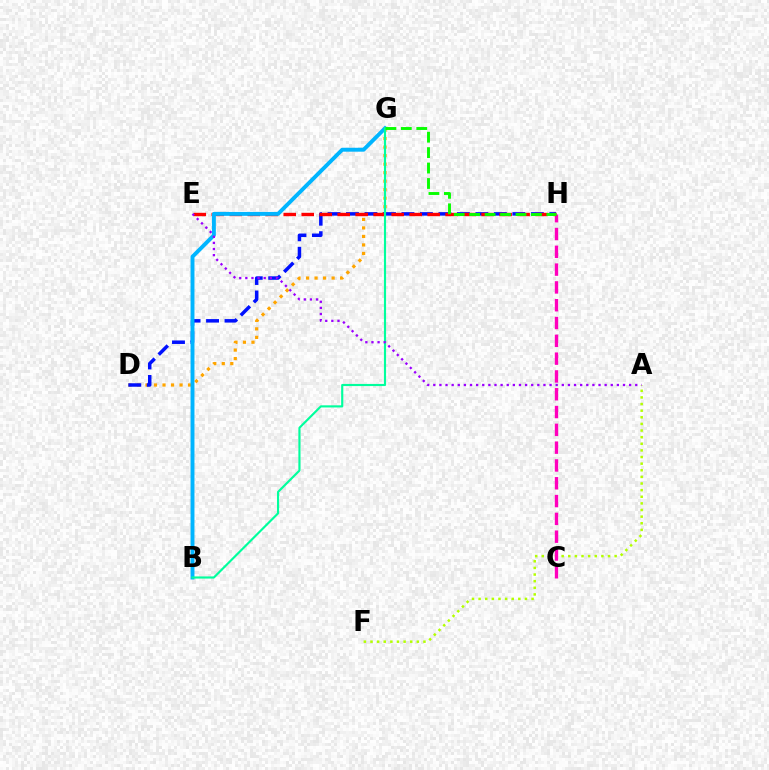{('A', 'F'): [{'color': '#b3ff00', 'line_style': 'dotted', 'thickness': 1.8}], ('C', 'H'): [{'color': '#ff00bd', 'line_style': 'dashed', 'thickness': 2.42}], ('D', 'G'): [{'color': '#ffa500', 'line_style': 'dotted', 'thickness': 2.31}], ('D', 'H'): [{'color': '#0010ff', 'line_style': 'dashed', 'thickness': 2.51}], ('E', 'H'): [{'color': '#ff0000', 'line_style': 'dashed', 'thickness': 2.44}], ('B', 'G'): [{'color': '#00b5ff', 'line_style': 'solid', 'thickness': 2.82}, {'color': '#00ff9d', 'line_style': 'solid', 'thickness': 1.54}], ('G', 'H'): [{'color': '#08ff00', 'line_style': 'dashed', 'thickness': 2.1}], ('A', 'E'): [{'color': '#9b00ff', 'line_style': 'dotted', 'thickness': 1.66}]}